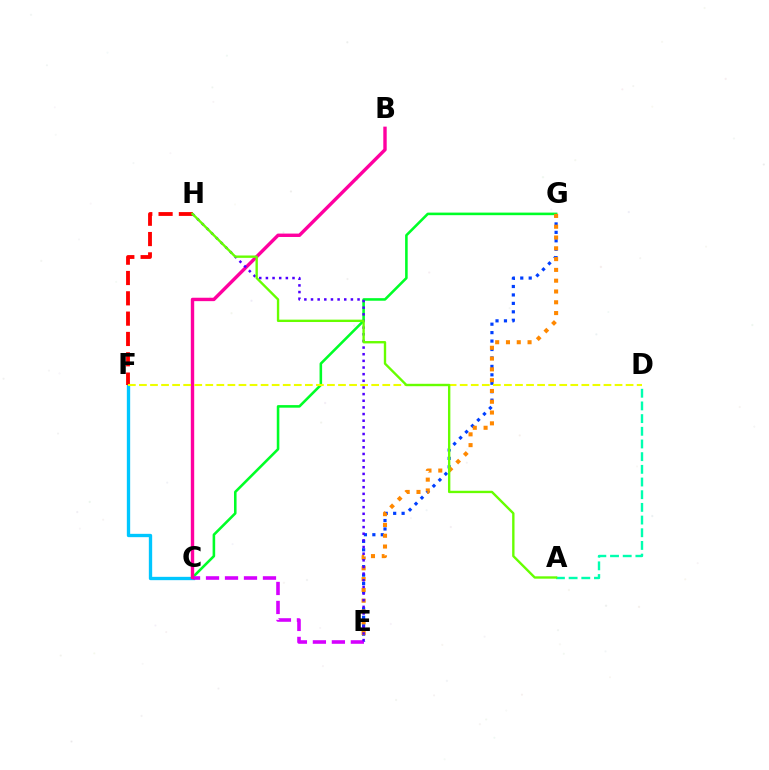{('C', 'F'): [{'color': '#00c7ff', 'line_style': 'solid', 'thickness': 2.4}], ('E', 'G'): [{'color': '#003fff', 'line_style': 'dotted', 'thickness': 2.29}, {'color': '#ff8800', 'line_style': 'dotted', 'thickness': 2.93}], ('C', 'G'): [{'color': '#00ff27', 'line_style': 'solid', 'thickness': 1.85}], ('F', 'H'): [{'color': '#ff0000', 'line_style': 'dashed', 'thickness': 2.76}], ('C', 'E'): [{'color': '#d600ff', 'line_style': 'dashed', 'thickness': 2.58}], ('B', 'C'): [{'color': '#ff00a0', 'line_style': 'solid', 'thickness': 2.45}], ('E', 'H'): [{'color': '#4f00ff', 'line_style': 'dotted', 'thickness': 1.81}], ('D', 'F'): [{'color': '#eeff00', 'line_style': 'dashed', 'thickness': 1.5}], ('A', 'D'): [{'color': '#00ffaf', 'line_style': 'dashed', 'thickness': 1.72}], ('A', 'H'): [{'color': '#66ff00', 'line_style': 'solid', 'thickness': 1.71}]}